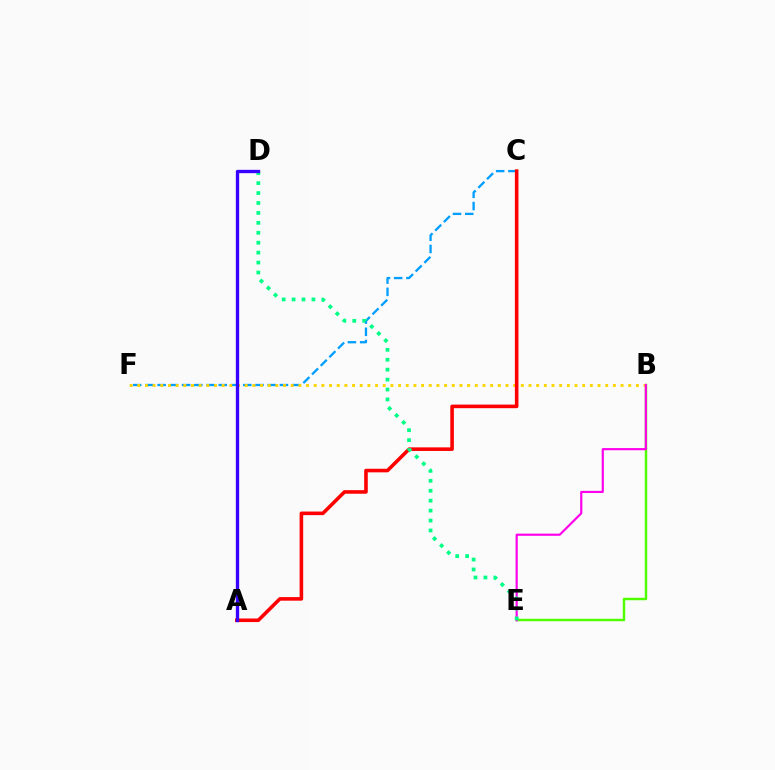{('B', 'E'): [{'color': '#4fff00', 'line_style': 'solid', 'thickness': 1.76}, {'color': '#ff00ed', 'line_style': 'solid', 'thickness': 1.56}], ('C', 'F'): [{'color': '#009eff', 'line_style': 'dashed', 'thickness': 1.66}], ('B', 'F'): [{'color': '#ffd500', 'line_style': 'dotted', 'thickness': 2.08}], ('A', 'C'): [{'color': '#ff0000', 'line_style': 'solid', 'thickness': 2.58}], ('D', 'E'): [{'color': '#00ff86', 'line_style': 'dotted', 'thickness': 2.7}], ('A', 'D'): [{'color': '#3700ff', 'line_style': 'solid', 'thickness': 2.4}]}